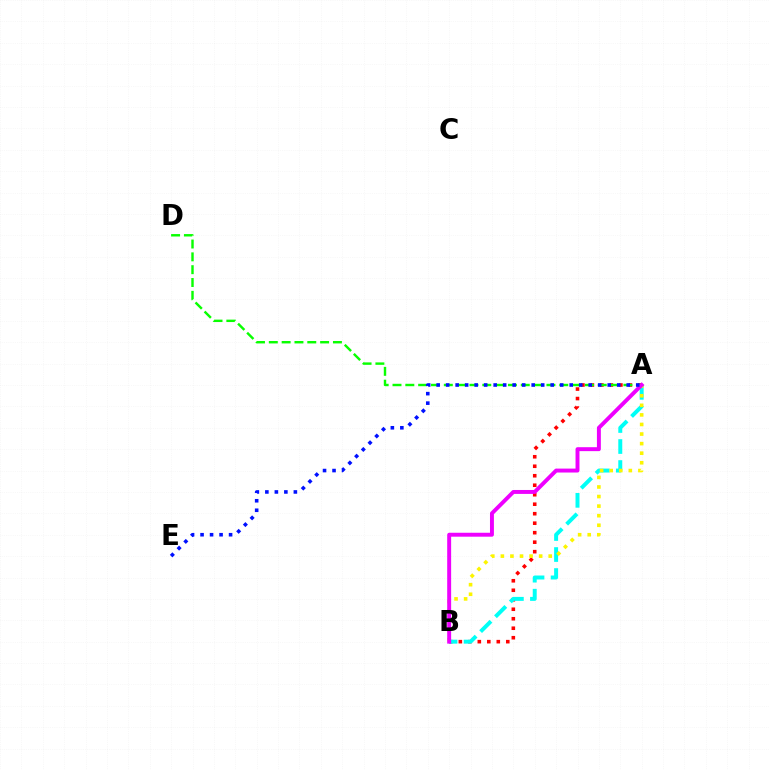{('A', 'B'): [{'color': '#ff0000', 'line_style': 'dotted', 'thickness': 2.58}, {'color': '#00fff6', 'line_style': 'dashed', 'thickness': 2.86}, {'color': '#fcf500', 'line_style': 'dotted', 'thickness': 2.6}, {'color': '#ee00ff', 'line_style': 'solid', 'thickness': 2.83}], ('A', 'D'): [{'color': '#08ff00', 'line_style': 'dashed', 'thickness': 1.74}], ('A', 'E'): [{'color': '#0010ff', 'line_style': 'dotted', 'thickness': 2.58}]}